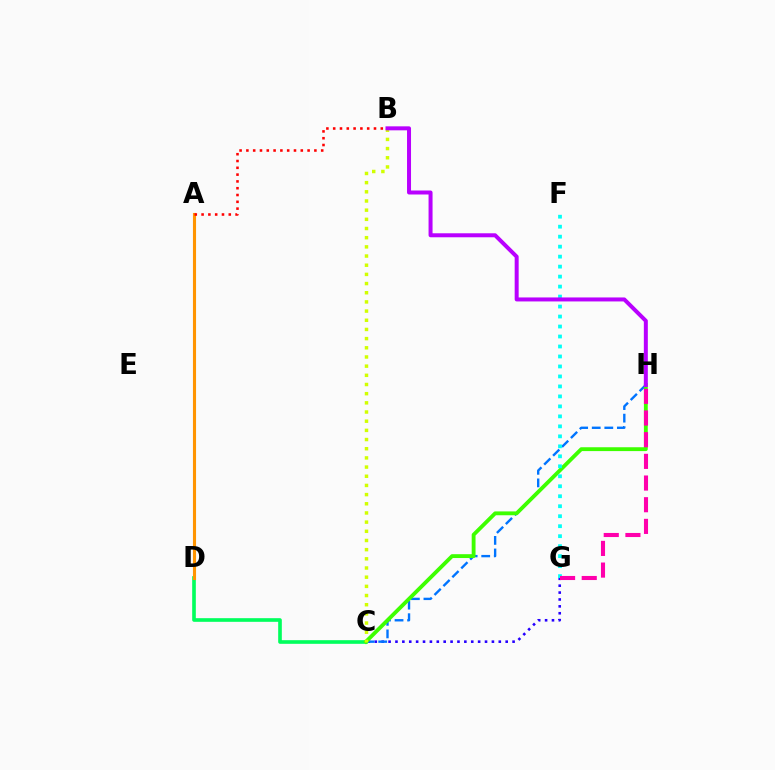{('C', 'D'): [{'color': '#00ff5c', 'line_style': 'solid', 'thickness': 2.62}], ('C', 'G'): [{'color': '#2500ff', 'line_style': 'dotted', 'thickness': 1.87}], ('C', 'H'): [{'color': '#0074ff', 'line_style': 'dashed', 'thickness': 1.71}, {'color': '#3dff00', 'line_style': 'solid', 'thickness': 2.77}], ('A', 'D'): [{'color': '#ff9400', 'line_style': 'solid', 'thickness': 2.23}], ('B', 'C'): [{'color': '#d1ff00', 'line_style': 'dotted', 'thickness': 2.49}], ('F', 'G'): [{'color': '#00fff6', 'line_style': 'dotted', 'thickness': 2.71}], ('G', 'H'): [{'color': '#ff00ac', 'line_style': 'dashed', 'thickness': 2.94}], ('A', 'B'): [{'color': '#ff0000', 'line_style': 'dotted', 'thickness': 1.85}], ('B', 'H'): [{'color': '#b900ff', 'line_style': 'solid', 'thickness': 2.87}]}